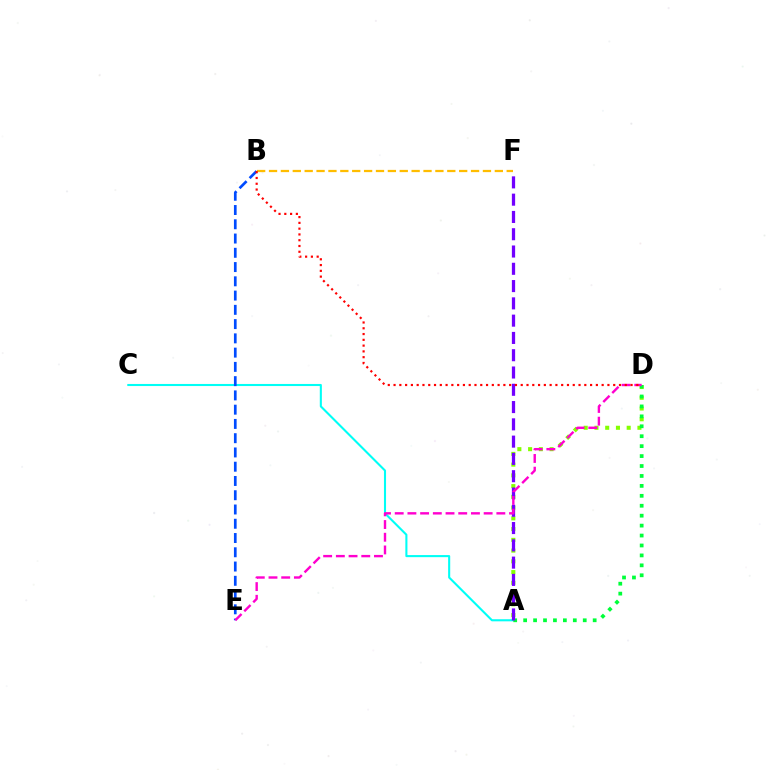{('A', 'D'): [{'color': '#84ff00', 'line_style': 'dotted', 'thickness': 2.92}, {'color': '#00ff39', 'line_style': 'dotted', 'thickness': 2.7}], ('A', 'C'): [{'color': '#00fff6', 'line_style': 'solid', 'thickness': 1.5}], ('B', 'F'): [{'color': '#ffbd00', 'line_style': 'dashed', 'thickness': 1.61}], ('B', 'E'): [{'color': '#004bff', 'line_style': 'dashed', 'thickness': 1.94}], ('A', 'F'): [{'color': '#7200ff', 'line_style': 'dashed', 'thickness': 2.35}], ('D', 'E'): [{'color': '#ff00cf', 'line_style': 'dashed', 'thickness': 1.73}], ('B', 'D'): [{'color': '#ff0000', 'line_style': 'dotted', 'thickness': 1.57}]}